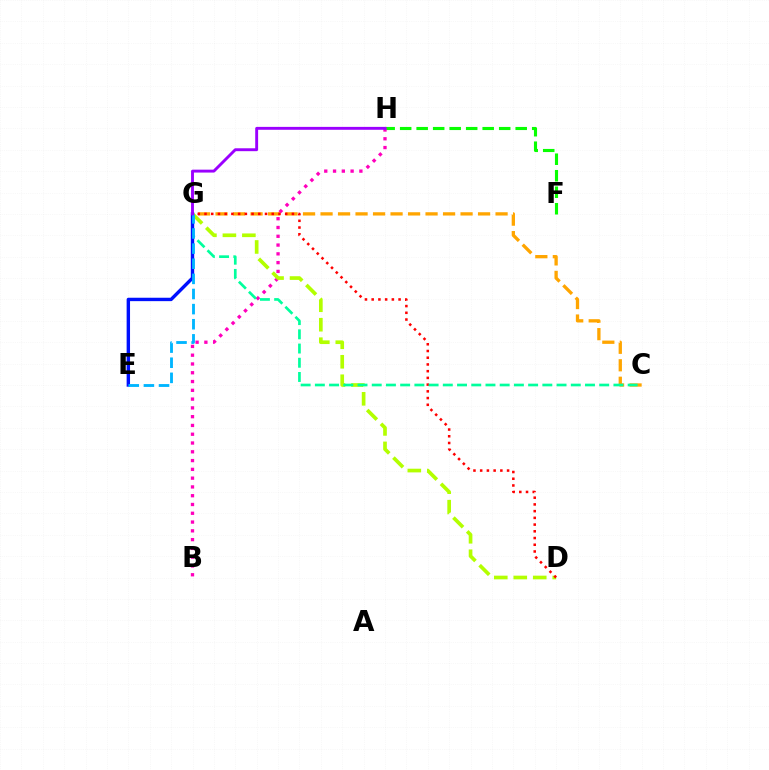{('F', 'H'): [{'color': '#08ff00', 'line_style': 'dashed', 'thickness': 2.24}], ('C', 'G'): [{'color': '#ffa500', 'line_style': 'dashed', 'thickness': 2.38}, {'color': '#00ff9d', 'line_style': 'dashed', 'thickness': 1.93}], ('B', 'H'): [{'color': '#ff00bd', 'line_style': 'dotted', 'thickness': 2.39}], ('D', 'G'): [{'color': '#b3ff00', 'line_style': 'dashed', 'thickness': 2.65}, {'color': '#ff0000', 'line_style': 'dotted', 'thickness': 1.83}], ('E', 'G'): [{'color': '#0010ff', 'line_style': 'solid', 'thickness': 2.45}, {'color': '#00b5ff', 'line_style': 'dashed', 'thickness': 2.05}], ('G', 'H'): [{'color': '#9b00ff', 'line_style': 'solid', 'thickness': 2.09}]}